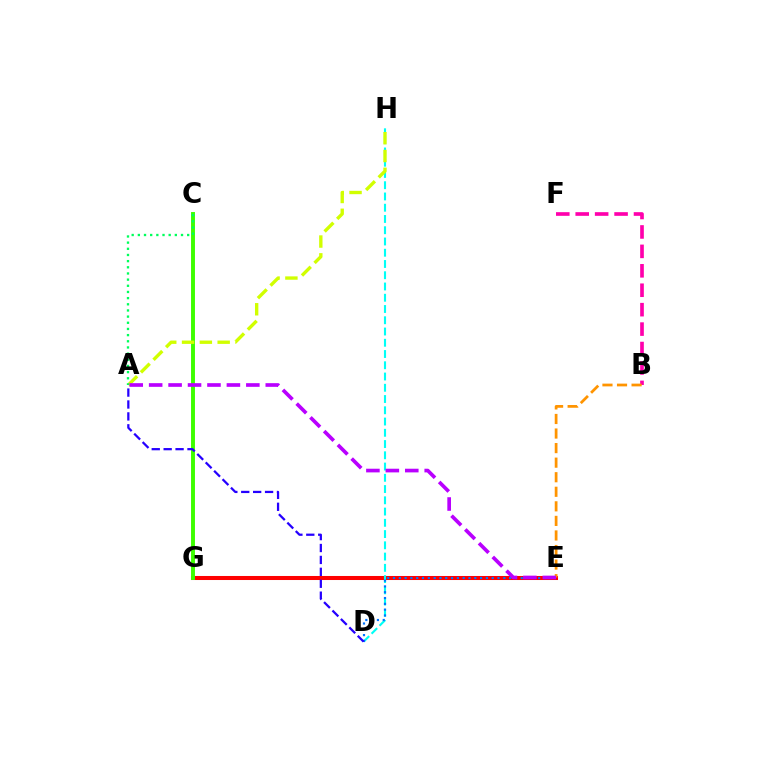{('E', 'G'): [{'color': '#ff0000', 'line_style': 'solid', 'thickness': 2.91}], ('D', 'H'): [{'color': '#00fff6', 'line_style': 'dashed', 'thickness': 1.53}], ('C', 'G'): [{'color': '#3dff00', 'line_style': 'solid', 'thickness': 2.83}], ('D', 'E'): [{'color': '#0074ff', 'line_style': 'dotted', 'thickness': 1.58}], ('A', 'H'): [{'color': '#d1ff00', 'line_style': 'dashed', 'thickness': 2.42}], ('A', 'C'): [{'color': '#00ff5c', 'line_style': 'dotted', 'thickness': 1.68}], ('A', 'D'): [{'color': '#2500ff', 'line_style': 'dashed', 'thickness': 1.62}], ('B', 'F'): [{'color': '#ff00ac', 'line_style': 'dashed', 'thickness': 2.64}], ('B', 'E'): [{'color': '#ff9400', 'line_style': 'dashed', 'thickness': 1.98}], ('A', 'E'): [{'color': '#b900ff', 'line_style': 'dashed', 'thickness': 2.64}]}